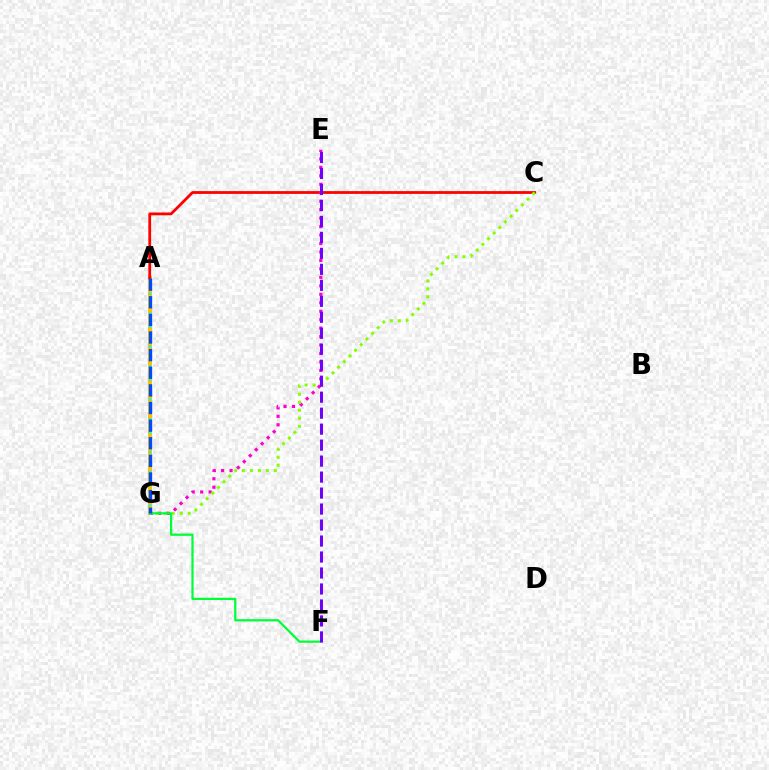{('A', 'G'): [{'color': '#ffbd00', 'line_style': 'solid', 'thickness': 2.9}, {'color': '#00fff6', 'line_style': 'dotted', 'thickness': 1.8}, {'color': '#004bff', 'line_style': 'dashed', 'thickness': 2.39}], ('A', 'C'): [{'color': '#ff0000', 'line_style': 'solid', 'thickness': 2.0}], ('E', 'G'): [{'color': '#ff00cf', 'line_style': 'dotted', 'thickness': 2.3}], ('C', 'G'): [{'color': '#84ff00', 'line_style': 'dotted', 'thickness': 2.17}], ('F', 'G'): [{'color': '#00ff39', 'line_style': 'solid', 'thickness': 1.61}], ('E', 'F'): [{'color': '#7200ff', 'line_style': 'dashed', 'thickness': 2.17}]}